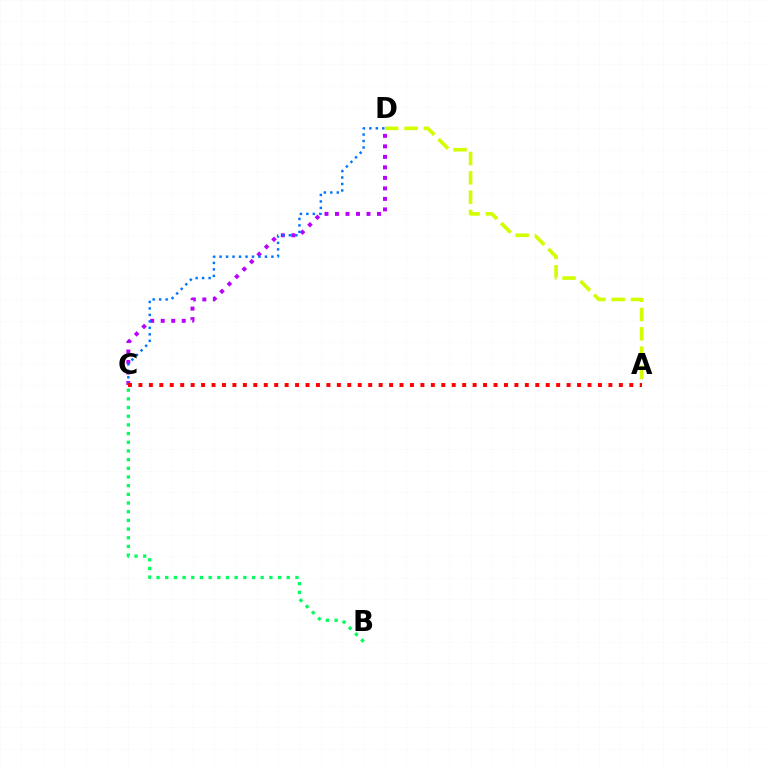{('C', 'D'): [{'color': '#b900ff', 'line_style': 'dotted', 'thickness': 2.85}, {'color': '#0074ff', 'line_style': 'dotted', 'thickness': 1.76}], ('A', 'D'): [{'color': '#d1ff00', 'line_style': 'dashed', 'thickness': 2.62}], ('B', 'C'): [{'color': '#00ff5c', 'line_style': 'dotted', 'thickness': 2.36}], ('A', 'C'): [{'color': '#ff0000', 'line_style': 'dotted', 'thickness': 2.84}]}